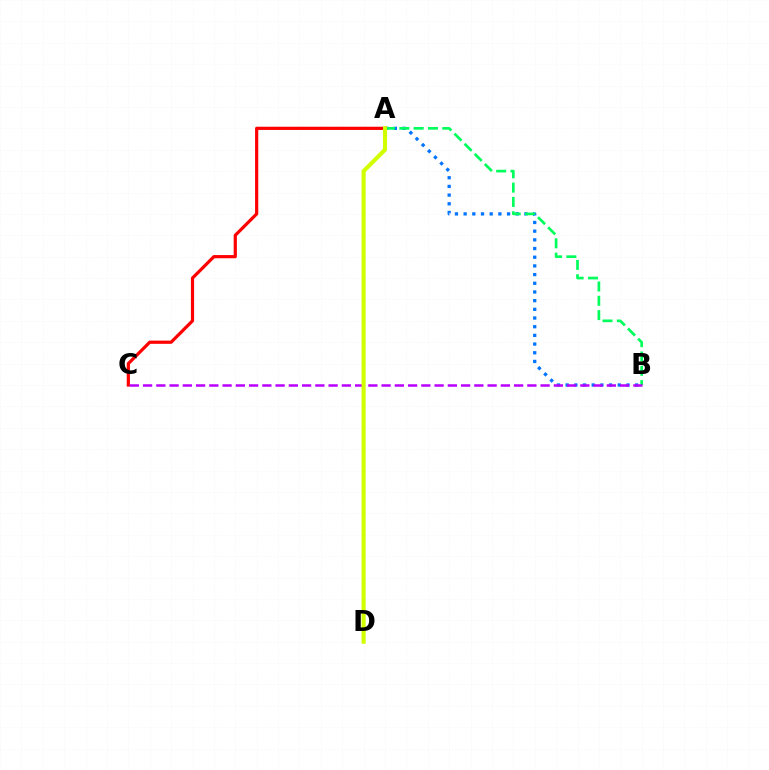{('A', 'B'): [{'color': '#0074ff', 'line_style': 'dotted', 'thickness': 2.36}, {'color': '#00ff5c', 'line_style': 'dashed', 'thickness': 1.95}], ('A', 'C'): [{'color': '#ff0000', 'line_style': 'solid', 'thickness': 2.31}], ('B', 'C'): [{'color': '#b900ff', 'line_style': 'dashed', 'thickness': 1.8}], ('A', 'D'): [{'color': '#d1ff00', 'line_style': 'solid', 'thickness': 2.96}]}